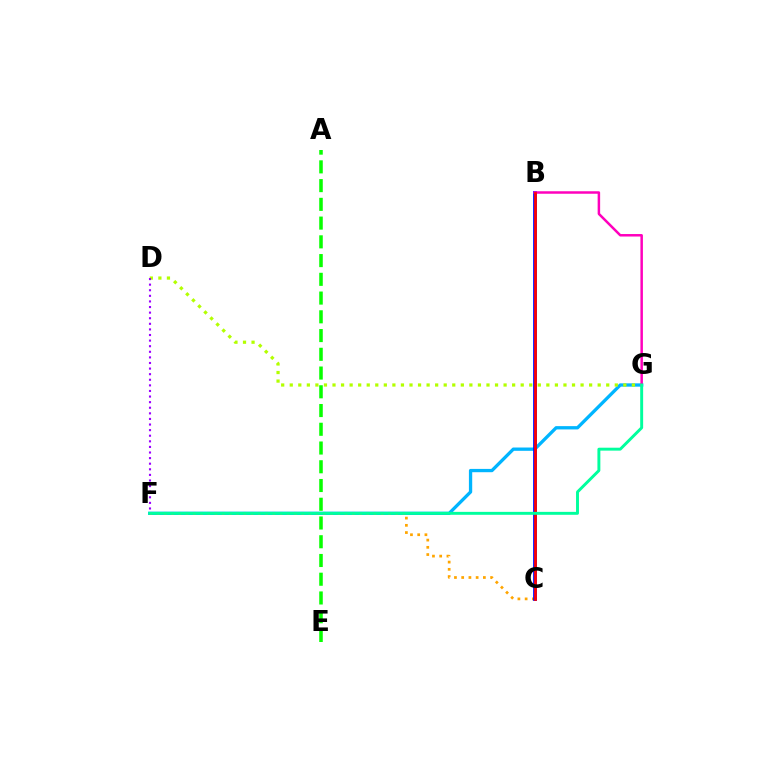{('F', 'G'): [{'color': '#00b5ff', 'line_style': 'solid', 'thickness': 2.38}, {'color': '#00ff9d', 'line_style': 'solid', 'thickness': 2.11}], ('A', 'E'): [{'color': '#08ff00', 'line_style': 'dashed', 'thickness': 2.55}], ('D', 'G'): [{'color': '#b3ff00', 'line_style': 'dotted', 'thickness': 2.32}], ('C', 'F'): [{'color': '#ffa500', 'line_style': 'dotted', 'thickness': 1.96}], ('B', 'C'): [{'color': '#0010ff', 'line_style': 'solid', 'thickness': 2.73}, {'color': '#ff0000', 'line_style': 'solid', 'thickness': 1.97}], ('B', 'G'): [{'color': '#ff00bd', 'line_style': 'solid', 'thickness': 1.8}], ('D', 'F'): [{'color': '#9b00ff', 'line_style': 'dotted', 'thickness': 1.52}]}